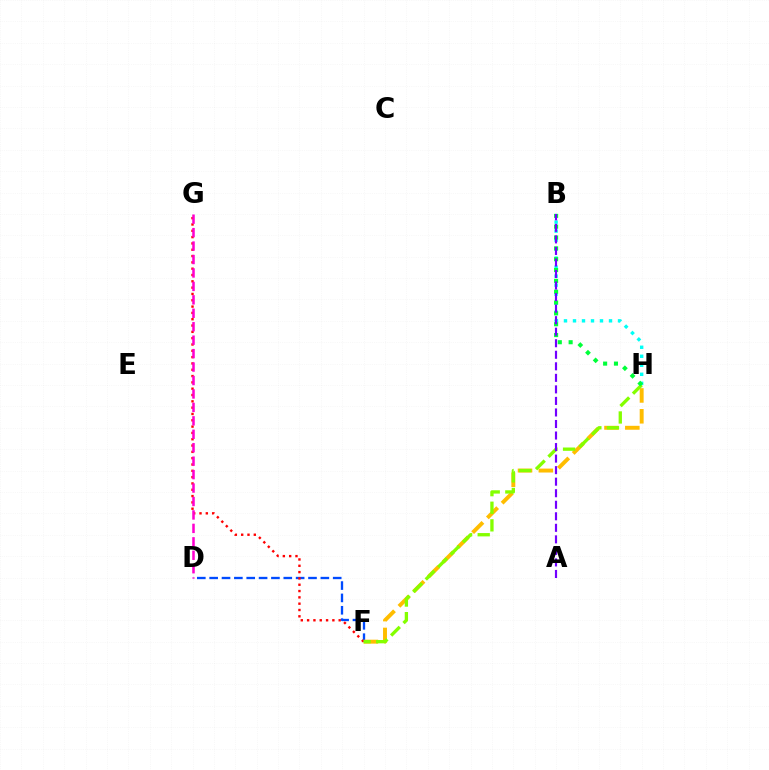{('D', 'F'): [{'color': '#004bff', 'line_style': 'dashed', 'thickness': 1.68}], ('F', 'G'): [{'color': '#ff0000', 'line_style': 'dotted', 'thickness': 1.72}], ('F', 'H'): [{'color': '#ffbd00', 'line_style': 'dashed', 'thickness': 2.83}, {'color': '#84ff00', 'line_style': 'dashed', 'thickness': 2.39}], ('B', 'H'): [{'color': '#00fff6', 'line_style': 'dotted', 'thickness': 2.45}, {'color': '#00ff39', 'line_style': 'dotted', 'thickness': 2.94}], ('D', 'G'): [{'color': '#ff00cf', 'line_style': 'dashed', 'thickness': 1.83}], ('A', 'B'): [{'color': '#7200ff', 'line_style': 'dashed', 'thickness': 1.57}]}